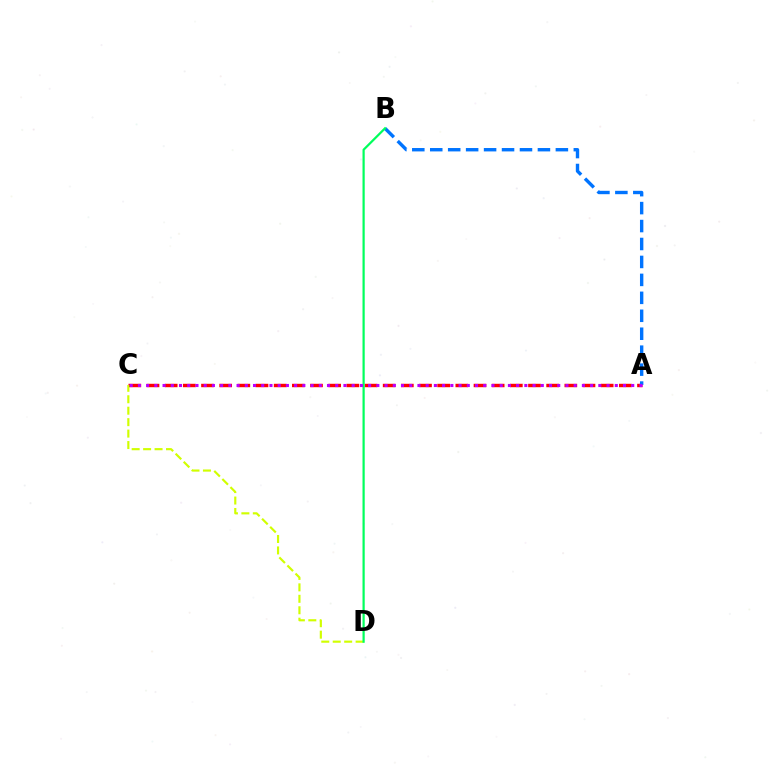{('A', 'C'): [{'color': '#ff0000', 'line_style': 'dashed', 'thickness': 2.47}, {'color': '#b900ff', 'line_style': 'dotted', 'thickness': 2.23}], ('C', 'D'): [{'color': '#d1ff00', 'line_style': 'dashed', 'thickness': 1.56}], ('A', 'B'): [{'color': '#0074ff', 'line_style': 'dashed', 'thickness': 2.44}], ('B', 'D'): [{'color': '#00ff5c', 'line_style': 'solid', 'thickness': 1.59}]}